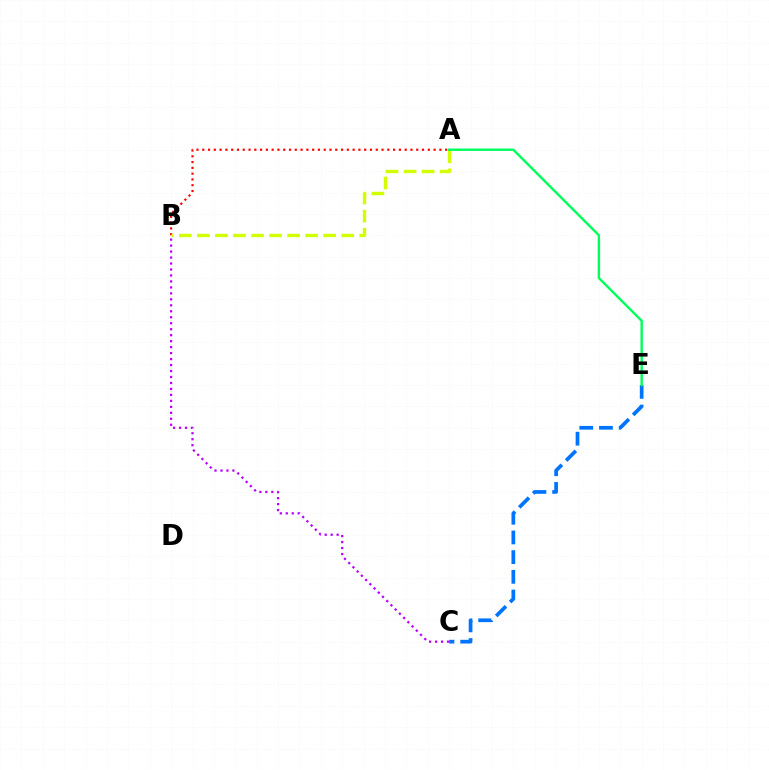{('B', 'C'): [{'color': '#b900ff', 'line_style': 'dotted', 'thickness': 1.62}], ('C', 'E'): [{'color': '#0074ff', 'line_style': 'dashed', 'thickness': 2.68}], ('A', 'B'): [{'color': '#ff0000', 'line_style': 'dotted', 'thickness': 1.57}, {'color': '#d1ff00', 'line_style': 'dashed', 'thickness': 2.45}], ('A', 'E'): [{'color': '#00ff5c', 'line_style': 'solid', 'thickness': 1.73}]}